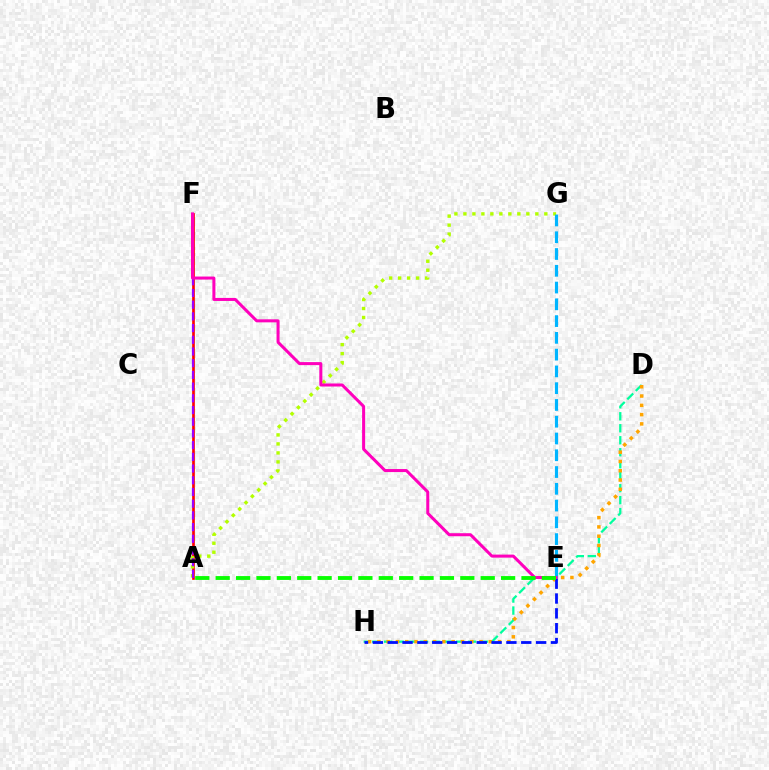{('A', 'F'): [{'color': '#ff0000', 'line_style': 'solid', 'thickness': 1.92}, {'color': '#9b00ff', 'line_style': 'dashed', 'thickness': 1.59}], ('D', 'H'): [{'color': '#00ff9d', 'line_style': 'dashed', 'thickness': 1.63}, {'color': '#ffa500', 'line_style': 'dotted', 'thickness': 2.52}], ('A', 'G'): [{'color': '#b3ff00', 'line_style': 'dotted', 'thickness': 2.44}], ('E', 'G'): [{'color': '#00b5ff', 'line_style': 'dashed', 'thickness': 2.28}], ('E', 'H'): [{'color': '#0010ff', 'line_style': 'dashed', 'thickness': 2.02}], ('E', 'F'): [{'color': '#ff00bd', 'line_style': 'solid', 'thickness': 2.18}], ('A', 'E'): [{'color': '#08ff00', 'line_style': 'dashed', 'thickness': 2.77}]}